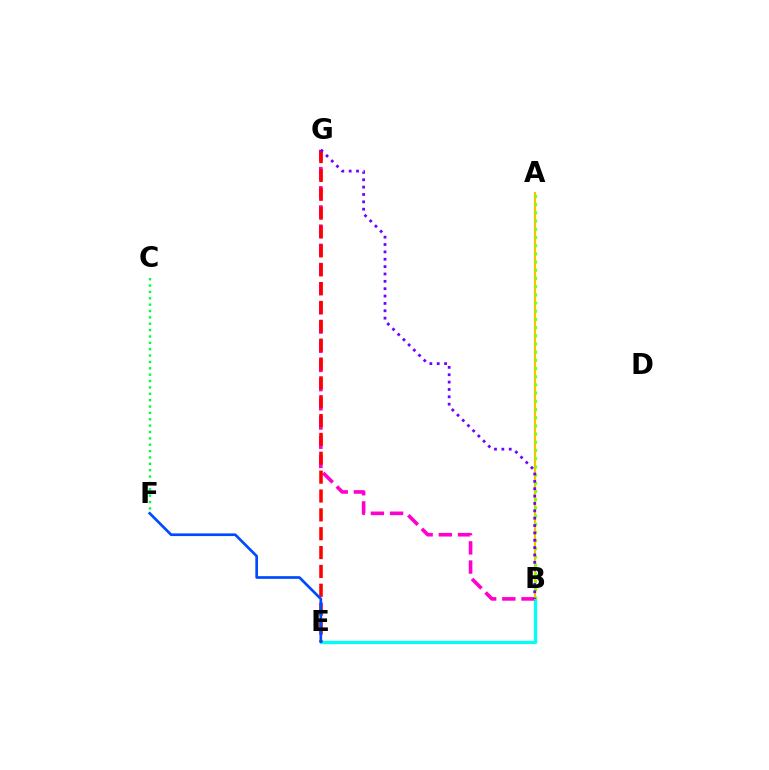{('B', 'E'): [{'color': '#00fff6', 'line_style': 'solid', 'thickness': 2.36}], ('A', 'B'): [{'color': '#ffbd00', 'line_style': 'solid', 'thickness': 1.56}, {'color': '#84ff00', 'line_style': 'dotted', 'thickness': 2.23}], ('B', 'G'): [{'color': '#ff00cf', 'line_style': 'dashed', 'thickness': 2.61}, {'color': '#7200ff', 'line_style': 'dotted', 'thickness': 2.0}], ('E', 'G'): [{'color': '#ff0000', 'line_style': 'dashed', 'thickness': 2.56}], ('C', 'F'): [{'color': '#00ff39', 'line_style': 'dotted', 'thickness': 1.73}], ('E', 'F'): [{'color': '#004bff', 'line_style': 'solid', 'thickness': 1.94}]}